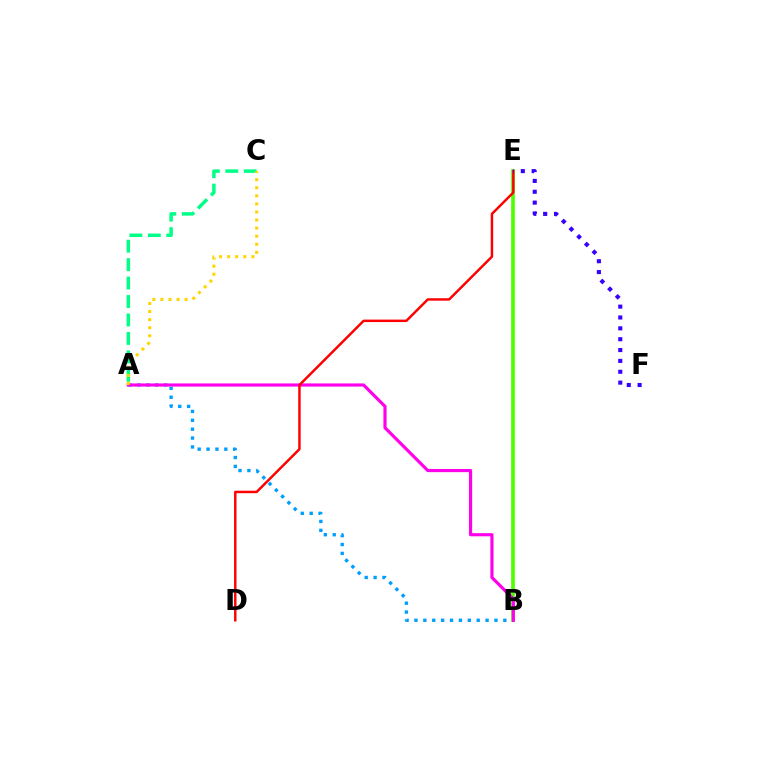{('A', 'C'): [{'color': '#00ff86', 'line_style': 'dashed', 'thickness': 2.51}, {'color': '#ffd500', 'line_style': 'dotted', 'thickness': 2.2}], ('A', 'B'): [{'color': '#009eff', 'line_style': 'dotted', 'thickness': 2.42}, {'color': '#ff00ed', 'line_style': 'solid', 'thickness': 2.28}], ('B', 'E'): [{'color': '#4fff00', 'line_style': 'solid', 'thickness': 2.64}], ('D', 'E'): [{'color': '#ff0000', 'line_style': 'solid', 'thickness': 1.77}], ('E', 'F'): [{'color': '#3700ff', 'line_style': 'dotted', 'thickness': 2.95}]}